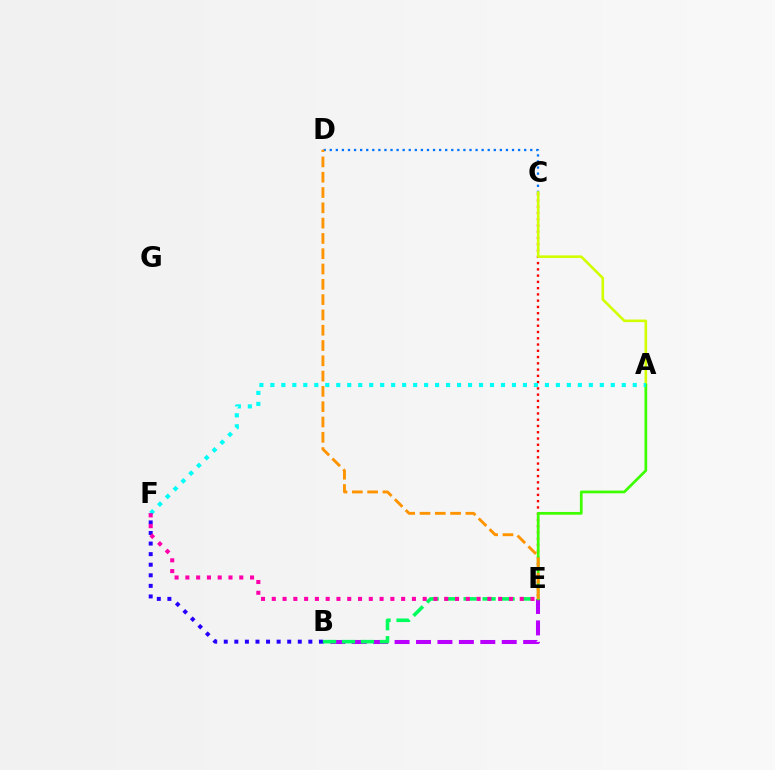{('C', 'E'): [{'color': '#ff0000', 'line_style': 'dotted', 'thickness': 1.7}], ('C', 'D'): [{'color': '#0074ff', 'line_style': 'dotted', 'thickness': 1.65}], ('A', 'C'): [{'color': '#d1ff00', 'line_style': 'solid', 'thickness': 1.88}], ('B', 'E'): [{'color': '#b900ff', 'line_style': 'dashed', 'thickness': 2.91}, {'color': '#00ff5c', 'line_style': 'dashed', 'thickness': 2.58}], ('A', 'E'): [{'color': '#3dff00', 'line_style': 'solid', 'thickness': 1.97}], ('D', 'E'): [{'color': '#ff9400', 'line_style': 'dashed', 'thickness': 2.08}], ('A', 'F'): [{'color': '#00fff6', 'line_style': 'dotted', 'thickness': 2.98}], ('B', 'F'): [{'color': '#2500ff', 'line_style': 'dotted', 'thickness': 2.87}], ('E', 'F'): [{'color': '#ff00ac', 'line_style': 'dotted', 'thickness': 2.93}]}